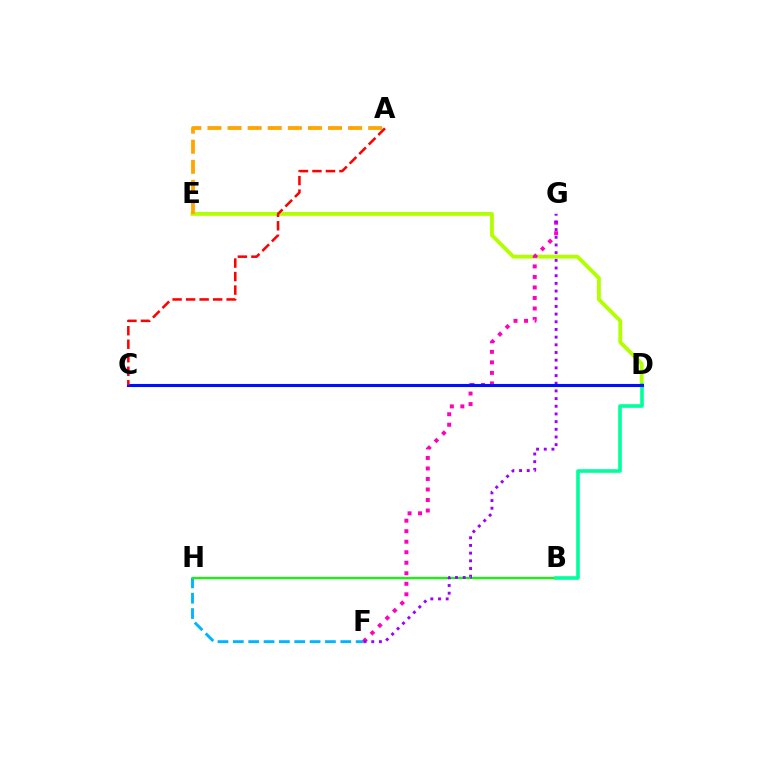{('F', 'H'): [{'color': '#00b5ff', 'line_style': 'dashed', 'thickness': 2.09}], ('D', 'E'): [{'color': '#b3ff00', 'line_style': 'solid', 'thickness': 2.77}], ('F', 'G'): [{'color': '#ff00bd', 'line_style': 'dotted', 'thickness': 2.86}, {'color': '#9b00ff', 'line_style': 'dotted', 'thickness': 2.09}], ('B', 'H'): [{'color': '#08ff00', 'line_style': 'solid', 'thickness': 1.58}], ('A', 'E'): [{'color': '#ffa500', 'line_style': 'dashed', 'thickness': 2.73}], ('B', 'D'): [{'color': '#00ff9d', 'line_style': 'solid', 'thickness': 2.61}], ('C', 'D'): [{'color': '#0010ff', 'line_style': 'solid', 'thickness': 2.22}], ('A', 'C'): [{'color': '#ff0000', 'line_style': 'dashed', 'thickness': 1.83}]}